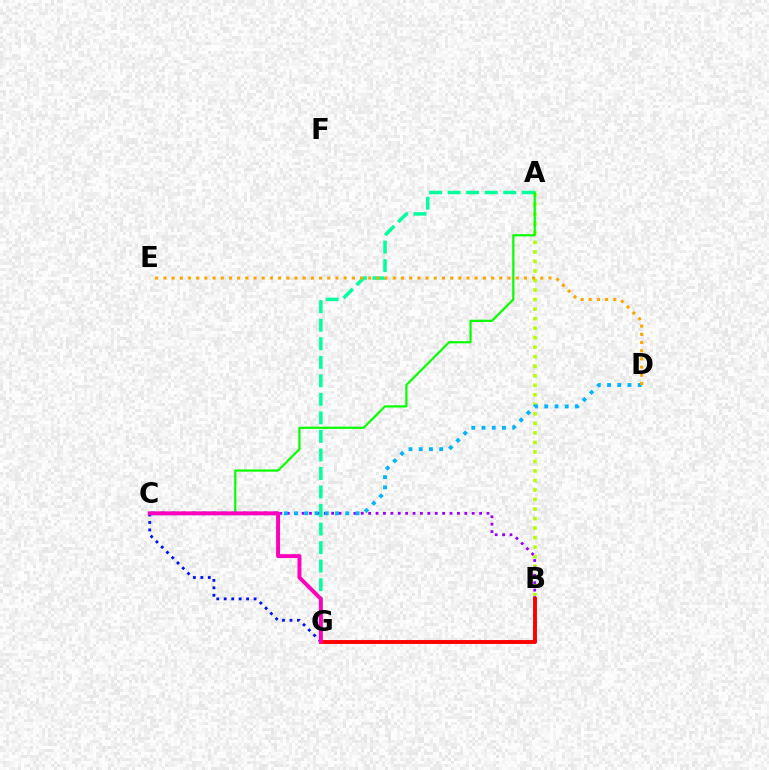{('A', 'B'): [{'color': '#b3ff00', 'line_style': 'dotted', 'thickness': 2.59}], ('A', 'G'): [{'color': '#00ff9d', 'line_style': 'dashed', 'thickness': 2.52}], ('B', 'C'): [{'color': '#9b00ff', 'line_style': 'dotted', 'thickness': 2.01}], ('C', 'D'): [{'color': '#00b5ff', 'line_style': 'dotted', 'thickness': 2.78}], ('A', 'C'): [{'color': '#08ff00', 'line_style': 'solid', 'thickness': 1.59}], ('B', 'G'): [{'color': '#ff0000', 'line_style': 'solid', 'thickness': 2.81}], ('C', 'G'): [{'color': '#0010ff', 'line_style': 'dotted', 'thickness': 2.03}, {'color': '#ff00bd', 'line_style': 'solid', 'thickness': 2.84}], ('D', 'E'): [{'color': '#ffa500', 'line_style': 'dotted', 'thickness': 2.23}]}